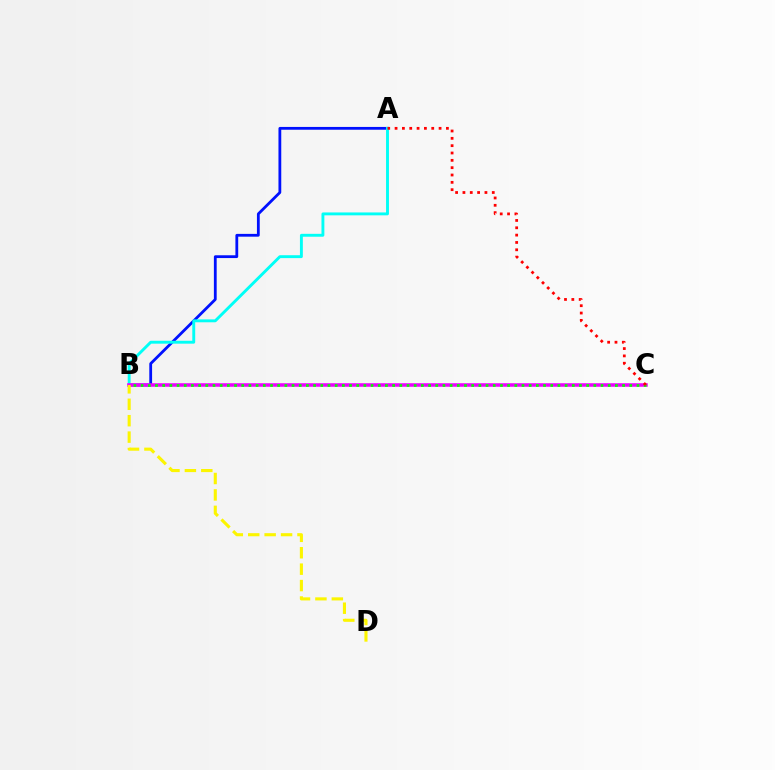{('A', 'B'): [{'color': '#0010ff', 'line_style': 'solid', 'thickness': 2.01}, {'color': '#00fff6', 'line_style': 'solid', 'thickness': 2.09}], ('B', 'C'): [{'color': '#ee00ff', 'line_style': 'solid', 'thickness': 2.54}, {'color': '#08ff00', 'line_style': 'dotted', 'thickness': 1.95}], ('B', 'D'): [{'color': '#fcf500', 'line_style': 'dashed', 'thickness': 2.23}], ('A', 'C'): [{'color': '#ff0000', 'line_style': 'dotted', 'thickness': 1.99}]}